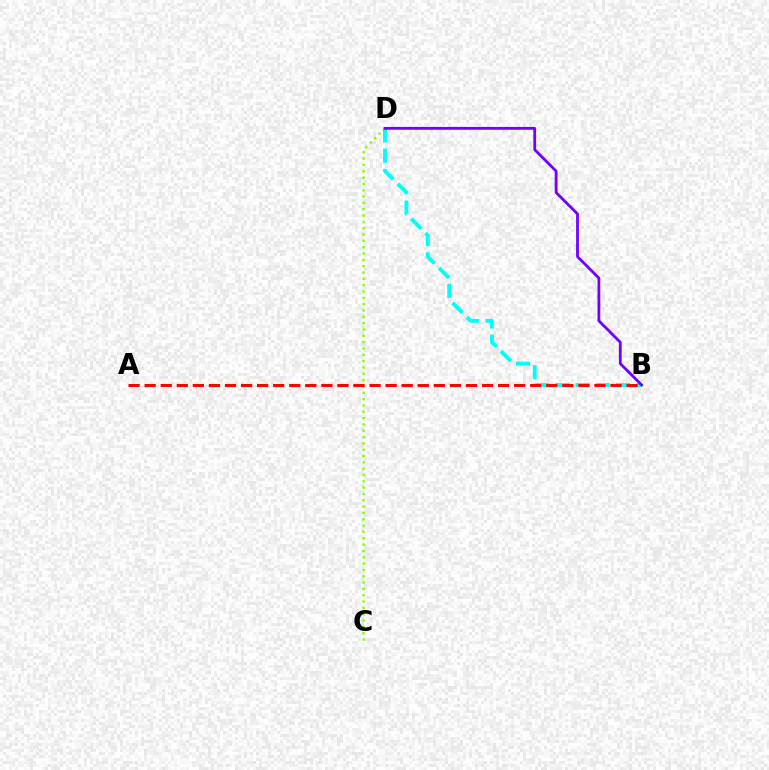{('C', 'D'): [{'color': '#84ff00', 'line_style': 'dotted', 'thickness': 1.72}], ('B', 'D'): [{'color': '#00fff6', 'line_style': 'dashed', 'thickness': 2.75}, {'color': '#7200ff', 'line_style': 'solid', 'thickness': 2.01}], ('A', 'B'): [{'color': '#ff0000', 'line_style': 'dashed', 'thickness': 2.18}]}